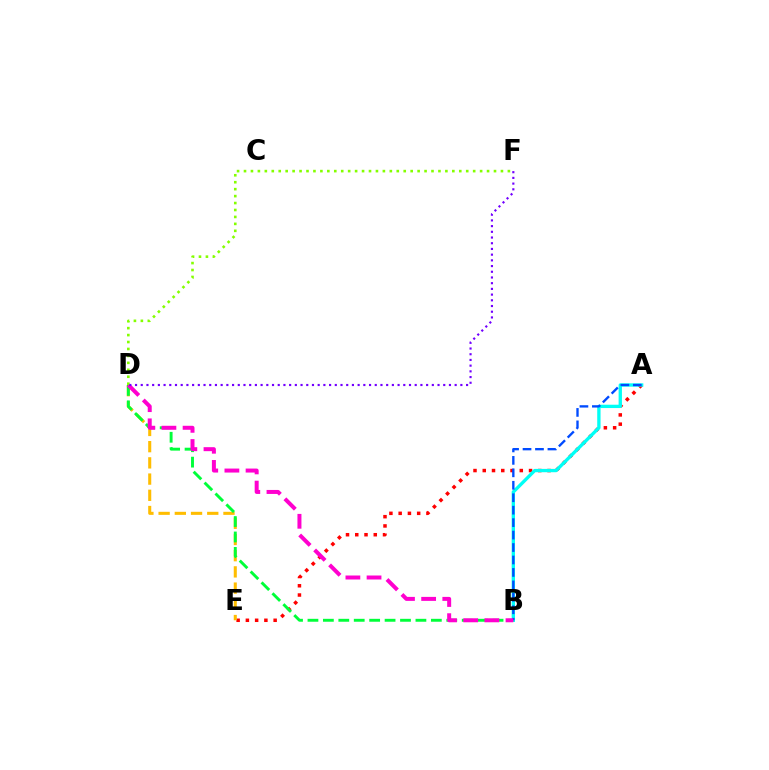{('A', 'E'): [{'color': '#ff0000', 'line_style': 'dotted', 'thickness': 2.51}], ('D', 'E'): [{'color': '#ffbd00', 'line_style': 'dashed', 'thickness': 2.2}], ('A', 'B'): [{'color': '#00fff6', 'line_style': 'solid', 'thickness': 2.4}, {'color': '#004bff', 'line_style': 'dashed', 'thickness': 1.69}], ('B', 'D'): [{'color': '#00ff39', 'line_style': 'dashed', 'thickness': 2.1}, {'color': '#ff00cf', 'line_style': 'dashed', 'thickness': 2.87}], ('D', 'F'): [{'color': '#84ff00', 'line_style': 'dotted', 'thickness': 1.89}, {'color': '#7200ff', 'line_style': 'dotted', 'thickness': 1.55}]}